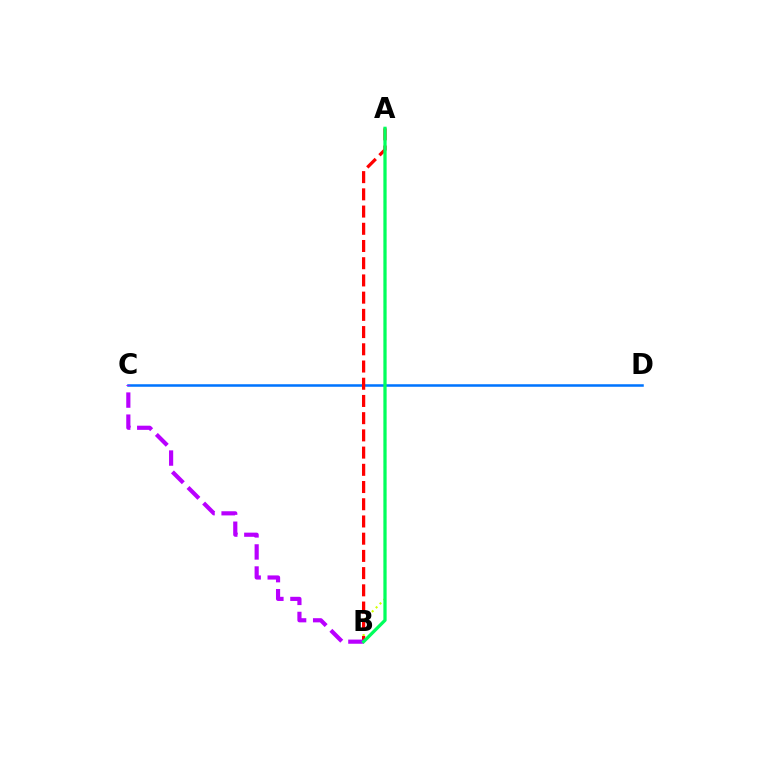{('A', 'B'): [{'color': '#d1ff00', 'line_style': 'dotted', 'thickness': 1.5}, {'color': '#ff0000', 'line_style': 'dashed', 'thickness': 2.34}, {'color': '#00ff5c', 'line_style': 'solid', 'thickness': 2.35}], ('C', 'D'): [{'color': '#0074ff', 'line_style': 'solid', 'thickness': 1.82}], ('B', 'C'): [{'color': '#b900ff', 'line_style': 'dashed', 'thickness': 3.0}]}